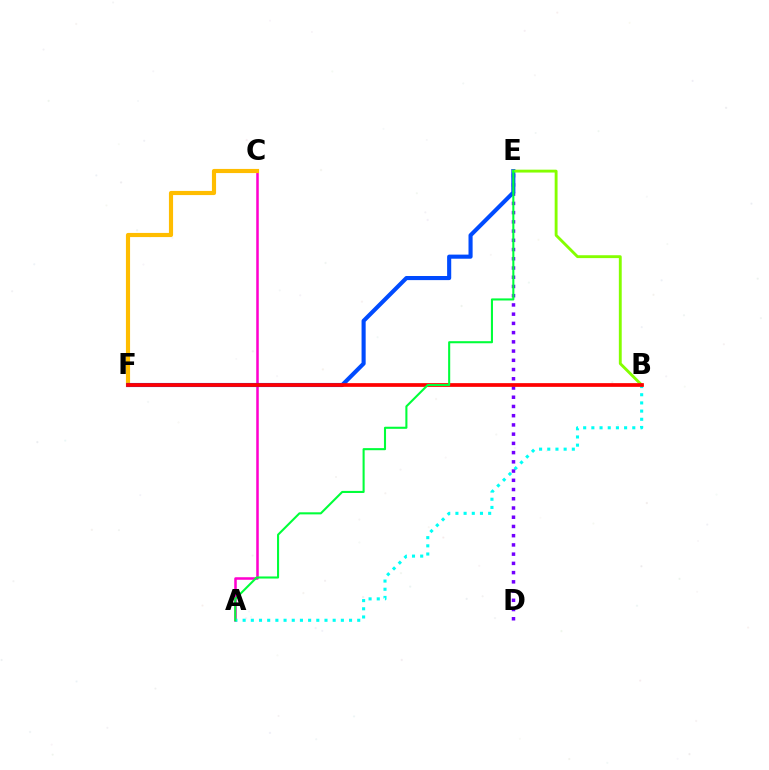{('A', 'C'): [{'color': '#ff00cf', 'line_style': 'solid', 'thickness': 1.82}], ('A', 'B'): [{'color': '#00fff6', 'line_style': 'dotted', 'thickness': 2.22}], ('C', 'F'): [{'color': '#ffbd00', 'line_style': 'solid', 'thickness': 2.99}], ('D', 'E'): [{'color': '#7200ff', 'line_style': 'dotted', 'thickness': 2.51}], ('E', 'F'): [{'color': '#004bff', 'line_style': 'solid', 'thickness': 2.96}], ('B', 'E'): [{'color': '#84ff00', 'line_style': 'solid', 'thickness': 2.07}], ('B', 'F'): [{'color': '#ff0000', 'line_style': 'solid', 'thickness': 2.68}], ('A', 'E'): [{'color': '#00ff39', 'line_style': 'solid', 'thickness': 1.5}]}